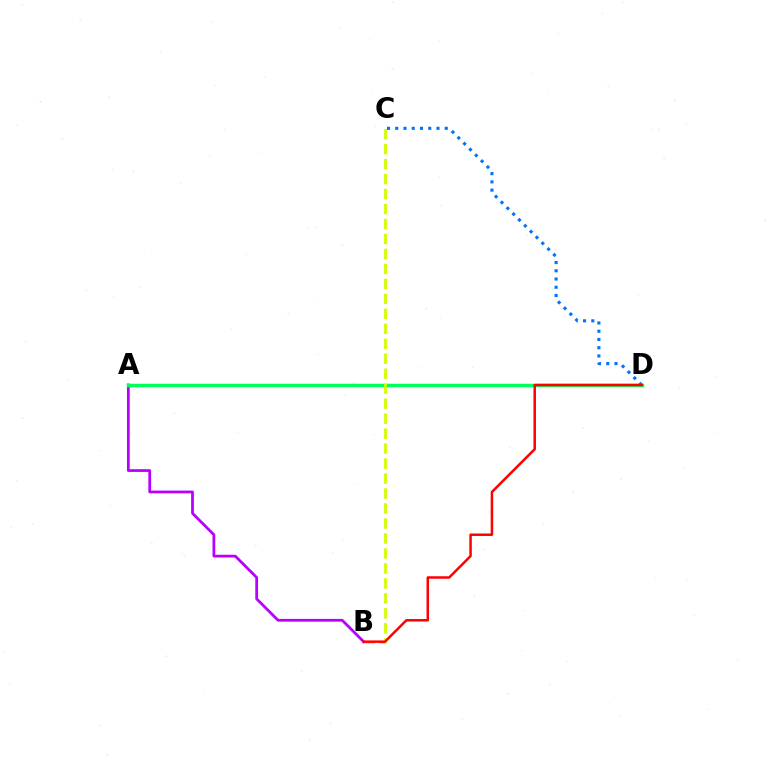{('C', 'D'): [{'color': '#0074ff', 'line_style': 'dotted', 'thickness': 2.24}], ('A', 'B'): [{'color': '#b900ff', 'line_style': 'solid', 'thickness': 1.99}], ('A', 'D'): [{'color': '#00ff5c', 'line_style': 'solid', 'thickness': 2.52}], ('B', 'C'): [{'color': '#d1ff00', 'line_style': 'dashed', 'thickness': 2.03}], ('B', 'D'): [{'color': '#ff0000', 'line_style': 'solid', 'thickness': 1.8}]}